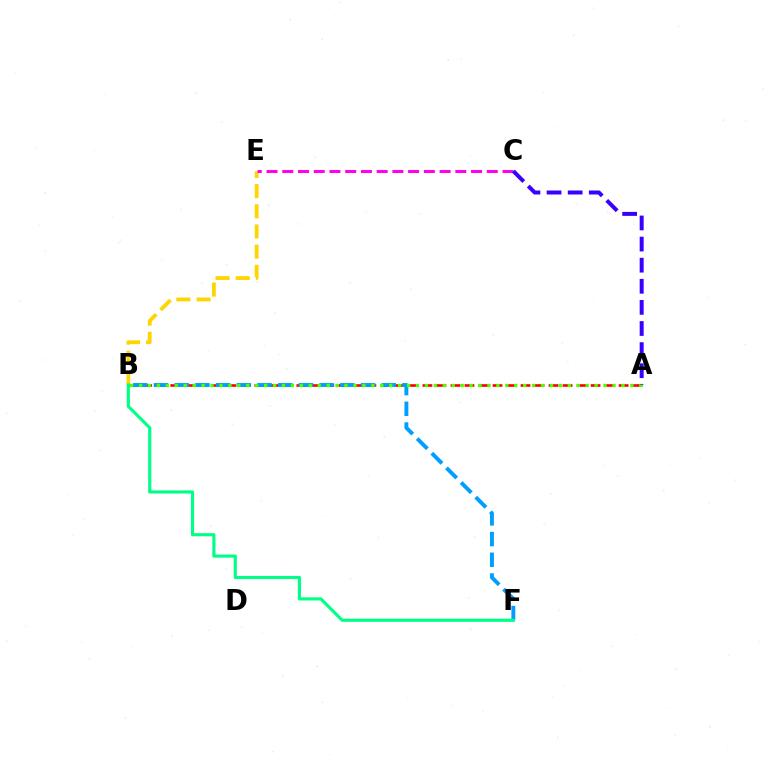{('A', 'B'): [{'color': '#ff0000', 'line_style': 'dashed', 'thickness': 1.9}, {'color': '#4fff00', 'line_style': 'dotted', 'thickness': 2.43}], ('B', 'F'): [{'color': '#009eff', 'line_style': 'dashed', 'thickness': 2.81}, {'color': '#00ff86', 'line_style': 'solid', 'thickness': 2.26}], ('B', 'E'): [{'color': '#ffd500', 'line_style': 'dashed', 'thickness': 2.74}], ('C', 'E'): [{'color': '#ff00ed', 'line_style': 'dashed', 'thickness': 2.14}], ('A', 'C'): [{'color': '#3700ff', 'line_style': 'dashed', 'thickness': 2.87}]}